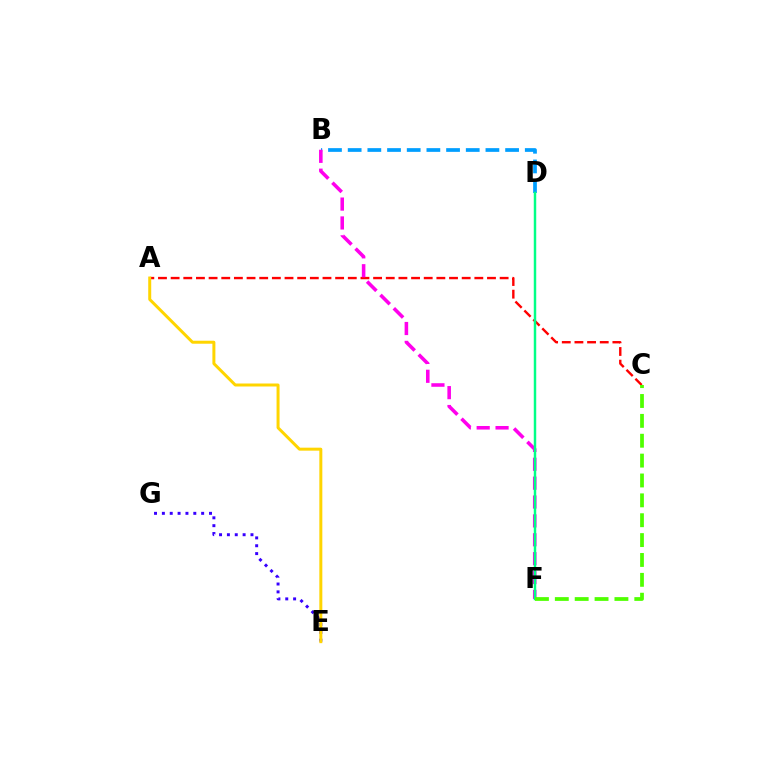{('B', 'D'): [{'color': '#009eff', 'line_style': 'dashed', 'thickness': 2.67}], ('E', 'G'): [{'color': '#3700ff', 'line_style': 'dotted', 'thickness': 2.13}], ('A', 'C'): [{'color': '#ff0000', 'line_style': 'dashed', 'thickness': 1.72}], ('A', 'E'): [{'color': '#ffd500', 'line_style': 'solid', 'thickness': 2.15}], ('B', 'F'): [{'color': '#ff00ed', 'line_style': 'dashed', 'thickness': 2.56}], ('D', 'F'): [{'color': '#00ff86', 'line_style': 'solid', 'thickness': 1.77}], ('C', 'F'): [{'color': '#4fff00', 'line_style': 'dashed', 'thickness': 2.7}]}